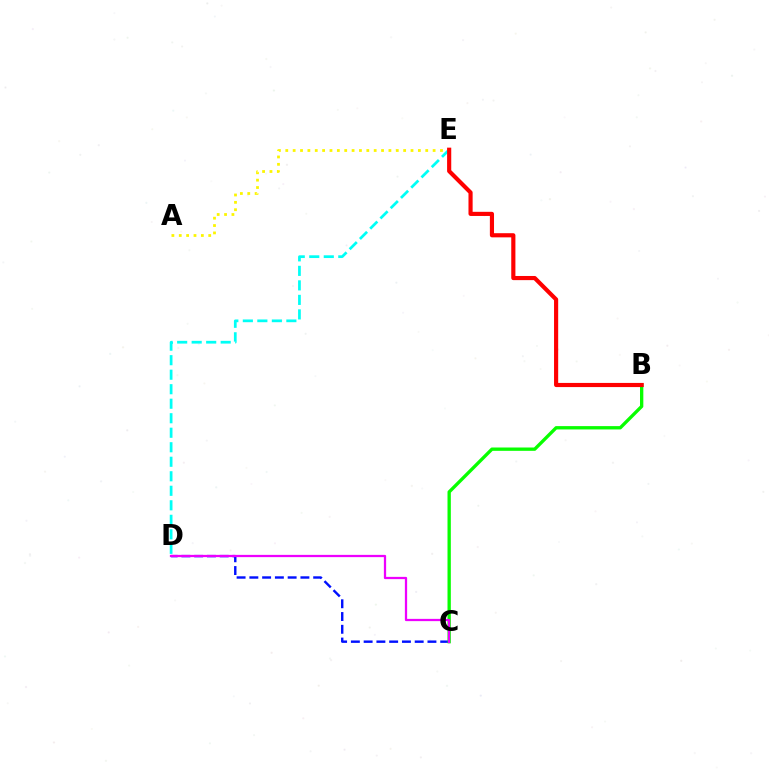{('D', 'E'): [{'color': '#00fff6', 'line_style': 'dashed', 'thickness': 1.97}], ('A', 'E'): [{'color': '#fcf500', 'line_style': 'dotted', 'thickness': 2.0}], ('C', 'D'): [{'color': '#0010ff', 'line_style': 'dashed', 'thickness': 1.73}, {'color': '#ee00ff', 'line_style': 'solid', 'thickness': 1.62}], ('B', 'C'): [{'color': '#08ff00', 'line_style': 'solid', 'thickness': 2.39}], ('B', 'E'): [{'color': '#ff0000', 'line_style': 'solid', 'thickness': 2.99}]}